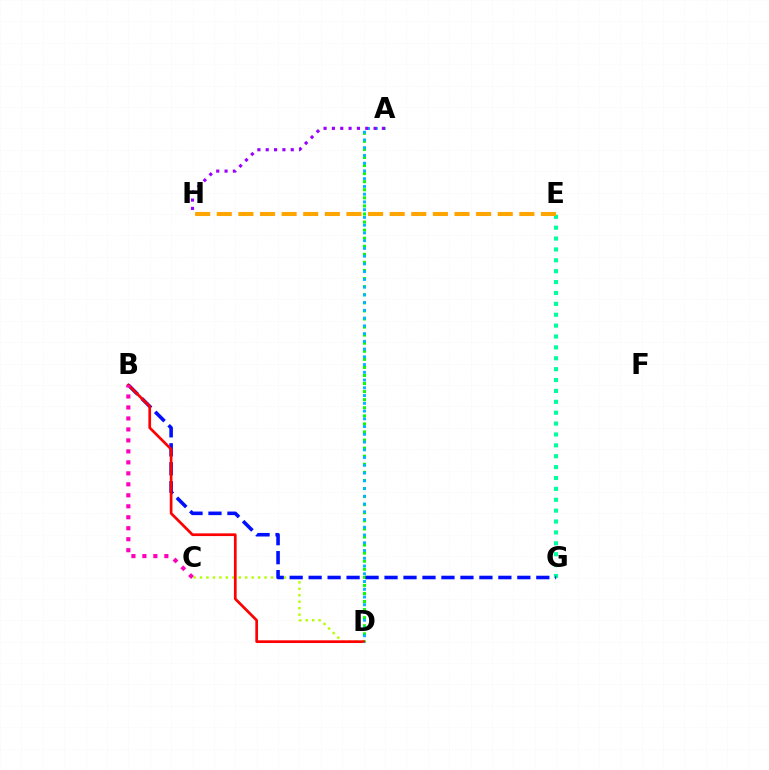{('E', 'G'): [{'color': '#00ff9d', 'line_style': 'dotted', 'thickness': 2.96}], ('A', 'D'): [{'color': '#08ff00', 'line_style': 'dotted', 'thickness': 2.19}, {'color': '#00b5ff', 'line_style': 'dotted', 'thickness': 2.1}], ('C', 'D'): [{'color': '#b3ff00', 'line_style': 'dotted', 'thickness': 1.75}], ('B', 'G'): [{'color': '#0010ff', 'line_style': 'dashed', 'thickness': 2.58}], ('B', 'D'): [{'color': '#ff0000', 'line_style': 'solid', 'thickness': 1.95}], ('B', 'C'): [{'color': '#ff00bd', 'line_style': 'dotted', 'thickness': 2.98}], ('E', 'H'): [{'color': '#ffa500', 'line_style': 'dashed', 'thickness': 2.94}], ('A', 'H'): [{'color': '#9b00ff', 'line_style': 'dotted', 'thickness': 2.27}]}